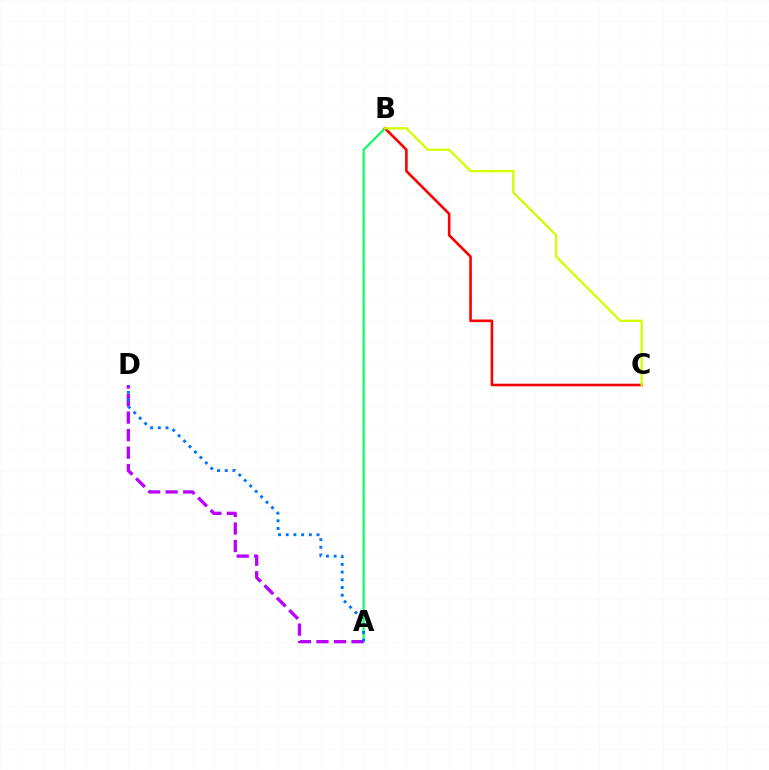{('A', 'B'): [{'color': '#00ff5c', 'line_style': 'solid', 'thickness': 1.52}], ('A', 'D'): [{'color': '#b900ff', 'line_style': 'dashed', 'thickness': 2.38}, {'color': '#0074ff', 'line_style': 'dotted', 'thickness': 2.09}], ('B', 'C'): [{'color': '#ff0000', 'line_style': 'solid', 'thickness': 1.89}, {'color': '#d1ff00', 'line_style': 'solid', 'thickness': 1.66}]}